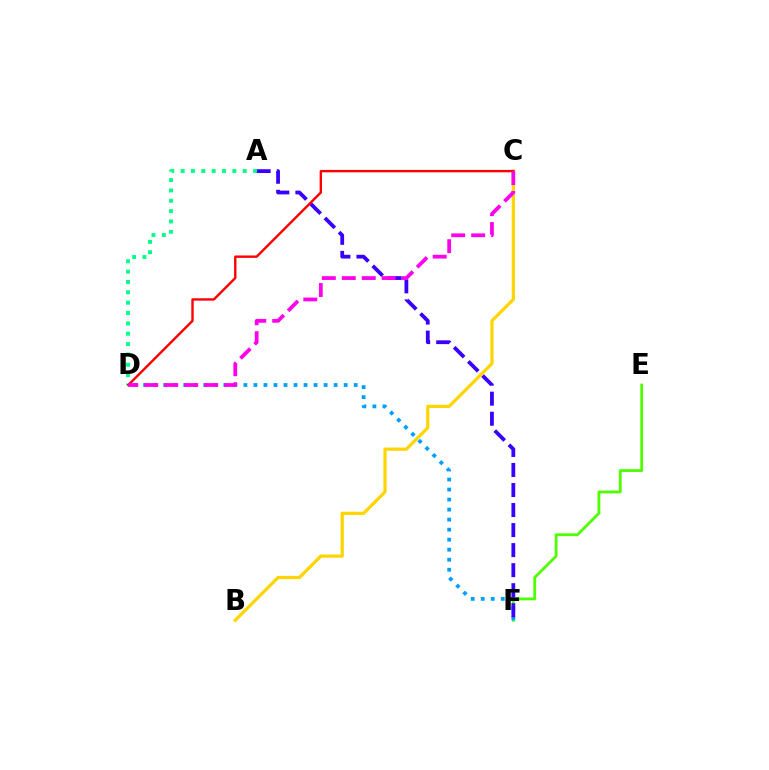{('E', 'F'): [{'color': '#4fff00', 'line_style': 'solid', 'thickness': 2.02}], ('D', 'F'): [{'color': '#009eff', 'line_style': 'dotted', 'thickness': 2.72}], ('A', 'F'): [{'color': '#3700ff', 'line_style': 'dashed', 'thickness': 2.72}], ('A', 'D'): [{'color': '#00ff86', 'line_style': 'dotted', 'thickness': 2.81}], ('B', 'C'): [{'color': '#ffd500', 'line_style': 'solid', 'thickness': 2.31}], ('C', 'D'): [{'color': '#ff0000', 'line_style': 'solid', 'thickness': 1.72}, {'color': '#ff00ed', 'line_style': 'dashed', 'thickness': 2.71}]}